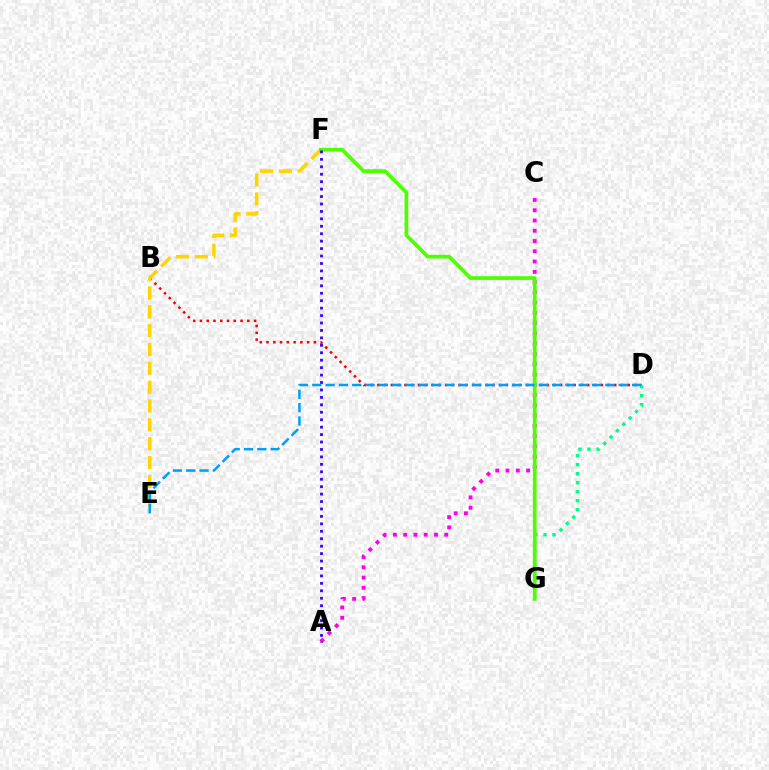{('B', 'D'): [{'color': '#ff0000', 'line_style': 'dotted', 'thickness': 1.84}], ('A', 'C'): [{'color': '#ff00ed', 'line_style': 'dotted', 'thickness': 2.79}], ('E', 'F'): [{'color': '#ffd500', 'line_style': 'dashed', 'thickness': 2.56}], ('D', 'G'): [{'color': '#00ff86', 'line_style': 'dotted', 'thickness': 2.45}], ('F', 'G'): [{'color': '#4fff00', 'line_style': 'solid', 'thickness': 2.68}], ('A', 'F'): [{'color': '#3700ff', 'line_style': 'dotted', 'thickness': 2.02}], ('D', 'E'): [{'color': '#009eff', 'line_style': 'dashed', 'thickness': 1.81}]}